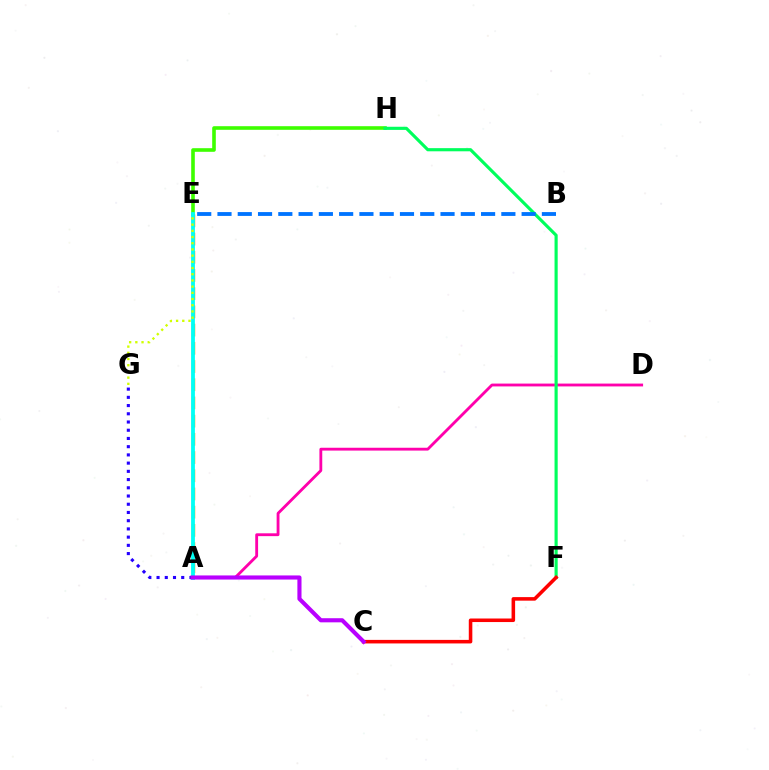{('A', 'E'): [{'color': '#ff9400', 'line_style': 'dashed', 'thickness': 2.47}, {'color': '#00fff6', 'line_style': 'solid', 'thickness': 2.74}], ('A', 'D'): [{'color': '#ff00ac', 'line_style': 'solid', 'thickness': 2.04}], ('E', 'H'): [{'color': '#3dff00', 'line_style': 'solid', 'thickness': 2.6}], ('F', 'H'): [{'color': '#00ff5c', 'line_style': 'solid', 'thickness': 2.27}], ('A', 'G'): [{'color': '#2500ff', 'line_style': 'dotted', 'thickness': 2.23}], ('C', 'F'): [{'color': '#ff0000', 'line_style': 'solid', 'thickness': 2.56}], ('E', 'G'): [{'color': '#d1ff00', 'line_style': 'dotted', 'thickness': 1.68}], ('B', 'E'): [{'color': '#0074ff', 'line_style': 'dashed', 'thickness': 2.75}], ('A', 'C'): [{'color': '#b900ff', 'line_style': 'solid', 'thickness': 2.96}]}